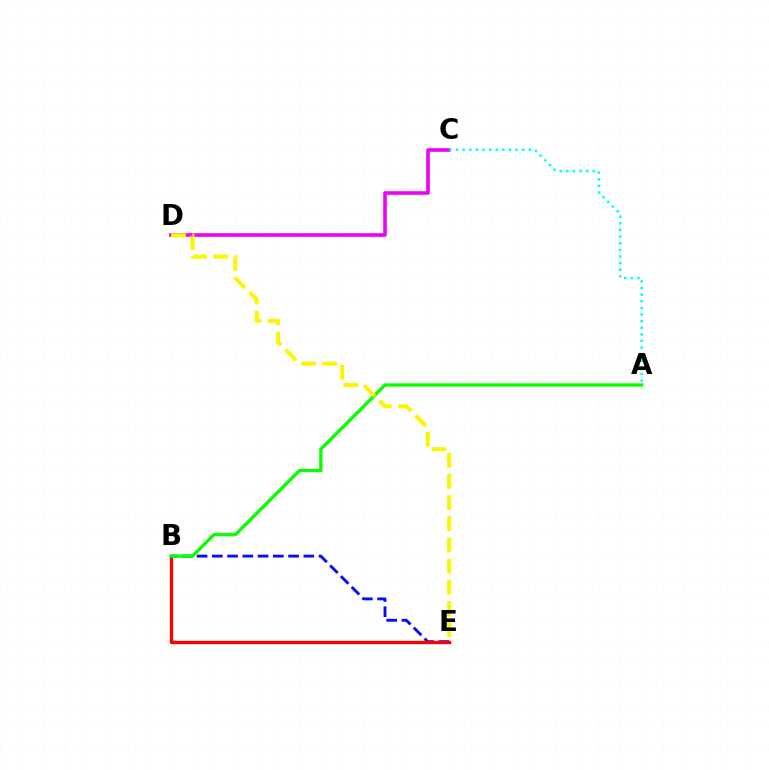{('B', 'E'): [{'color': '#0010ff', 'line_style': 'dashed', 'thickness': 2.07}, {'color': '#ff0000', 'line_style': 'solid', 'thickness': 2.41}], ('C', 'D'): [{'color': '#ee00ff', 'line_style': 'solid', 'thickness': 2.6}], ('A', 'B'): [{'color': '#08ff00', 'line_style': 'solid', 'thickness': 2.39}], ('A', 'C'): [{'color': '#00fff6', 'line_style': 'dotted', 'thickness': 1.8}], ('D', 'E'): [{'color': '#fcf500', 'line_style': 'dashed', 'thickness': 2.88}]}